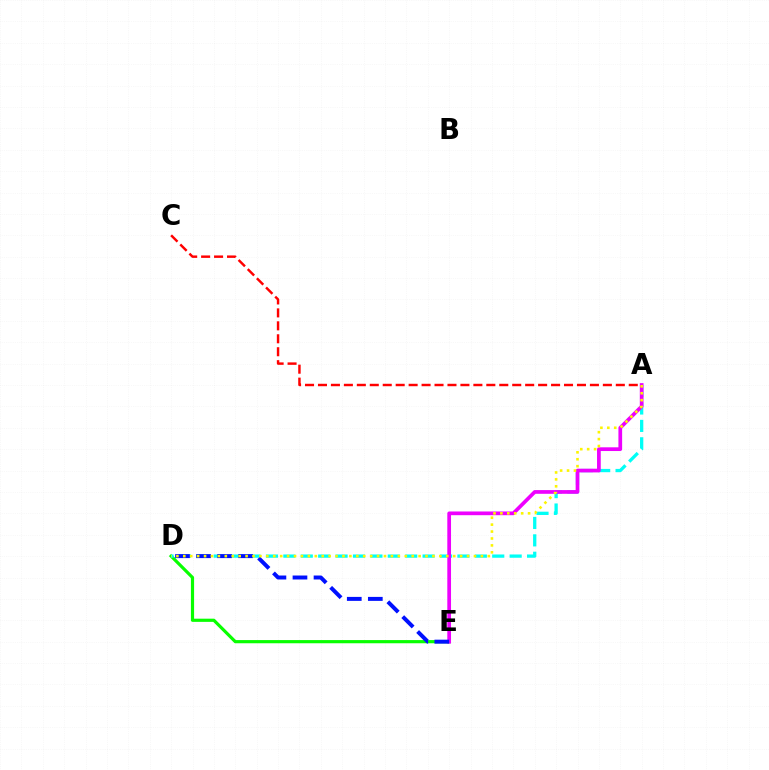{('D', 'E'): [{'color': '#08ff00', 'line_style': 'solid', 'thickness': 2.29}, {'color': '#0010ff', 'line_style': 'dashed', 'thickness': 2.86}], ('A', 'D'): [{'color': '#00fff6', 'line_style': 'dashed', 'thickness': 2.36}, {'color': '#fcf500', 'line_style': 'dotted', 'thickness': 1.88}], ('A', 'E'): [{'color': '#ee00ff', 'line_style': 'solid', 'thickness': 2.67}], ('A', 'C'): [{'color': '#ff0000', 'line_style': 'dashed', 'thickness': 1.76}]}